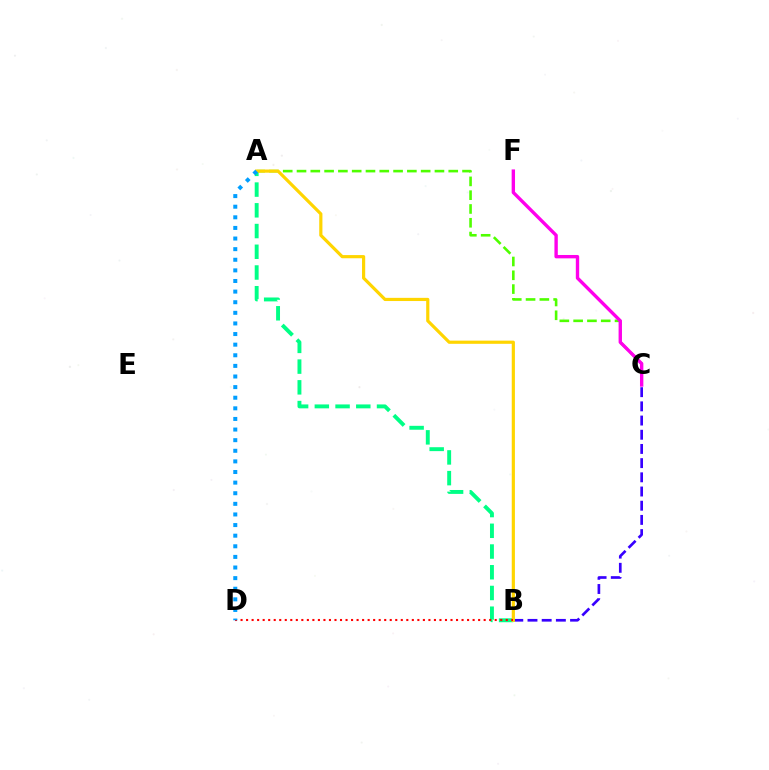{('A', 'B'): [{'color': '#00ff86', 'line_style': 'dashed', 'thickness': 2.82}, {'color': '#ffd500', 'line_style': 'solid', 'thickness': 2.29}], ('A', 'C'): [{'color': '#4fff00', 'line_style': 'dashed', 'thickness': 1.87}], ('B', 'C'): [{'color': '#3700ff', 'line_style': 'dashed', 'thickness': 1.93}], ('C', 'F'): [{'color': '#ff00ed', 'line_style': 'solid', 'thickness': 2.42}], ('B', 'D'): [{'color': '#ff0000', 'line_style': 'dotted', 'thickness': 1.5}], ('A', 'D'): [{'color': '#009eff', 'line_style': 'dotted', 'thickness': 2.88}]}